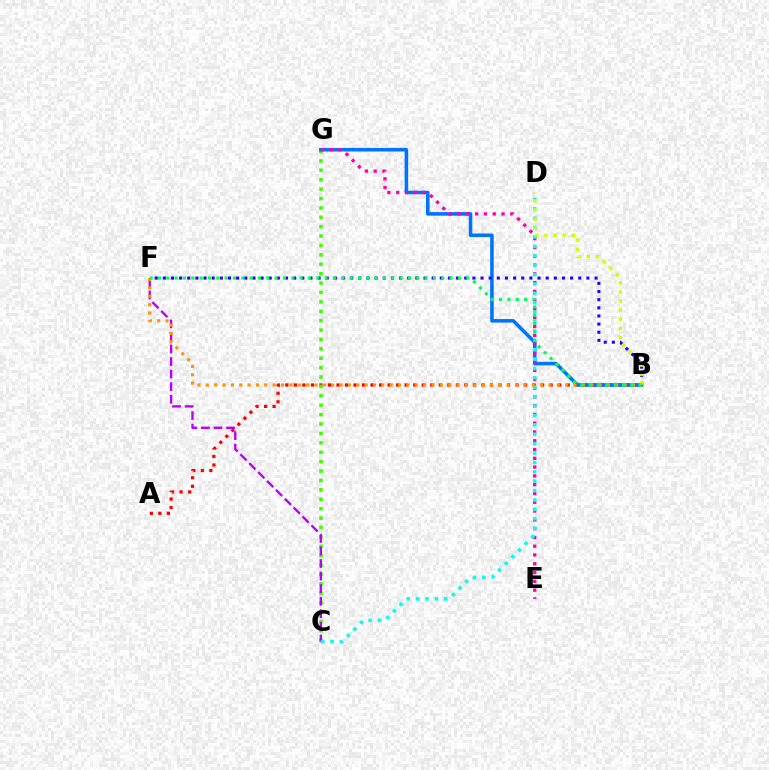{('A', 'B'): [{'color': '#ff0000', 'line_style': 'dotted', 'thickness': 2.32}], ('C', 'G'): [{'color': '#3dff00', 'line_style': 'dotted', 'thickness': 2.55}], ('B', 'G'): [{'color': '#0074ff', 'line_style': 'solid', 'thickness': 2.56}], ('E', 'G'): [{'color': '#ff00ac', 'line_style': 'dotted', 'thickness': 2.39}], ('C', 'F'): [{'color': '#b900ff', 'line_style': 'dashed', 'thickness': 1.71}], ('B', 'F'): [{'color': '#2500ff', 'line_style': 'dotted', 'thickness': 2.21}, {'color': '#ff9400', 'line_style': 'dotted', 'thickness': 2.27}, {'color': '#00ff5c', 'line_style': 'dotted', 'thickness': 2.26}], ('C', 'D'): [{'color': '#00fff6', 'line_style': 'dotted', 'thickness': 2.55}], ('B', 'D'): [{'color': '#d1ff00', 'line_style': 'dotted', 'thickness': 2.48}]}